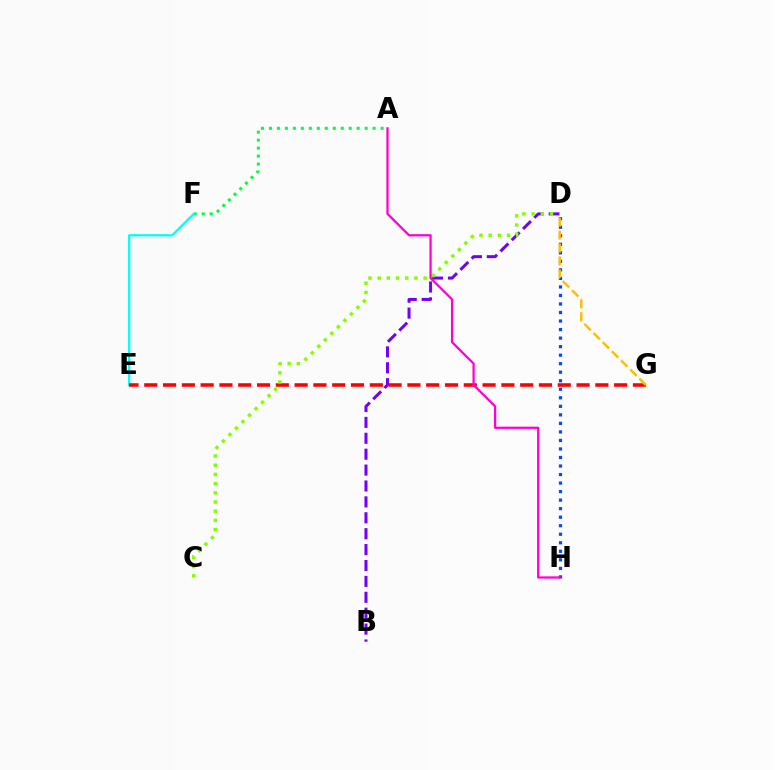{('A', 'F'): [{'color': '#00ff39', 'line_style': 'dotted', 'thickness': 2.17}], ('B', 'D'): [{'color': '#7200ff', 'line_style': 'dashed', 'thickness': 2.16}], ('E', 'F'): [{'color': '#00fff6', 'line_style': 'solid', 'thickness': 1.63}], ('D', 'H'): [{'color': '#004bff', 'line_style': 'dotted', 'thickness': 2.32}], ('E', 'G'): [{'color': '#ff0000', 'line_style': 'dashed', 'thickness': 2.55}], ('C', 'D'): [{'color': '#84ff00', 'line_style': 'dotted', 'thickness': 2.5}], ('A', 'H'): [{'color': '#ff00cf', 'line_style': 'solid', 'thickness': 1.62}], ('D', 'G'): [{'color': '#ffbd00', 'line_style': 'dashed', 'thickness': 1.76}]}